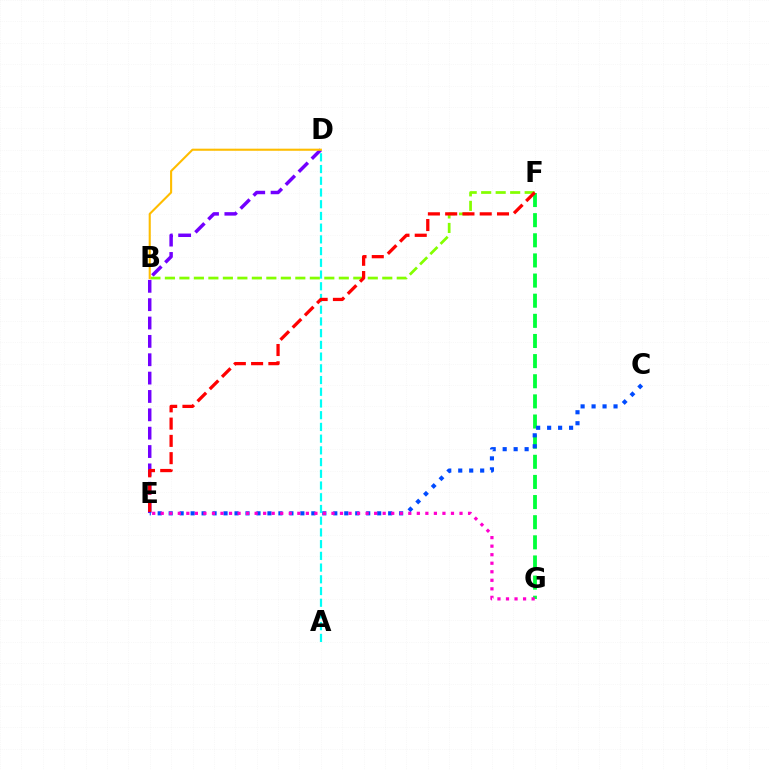{('D', 'E'): [{'color': '#7200ff', 'line_style': 'dashed', 'thickness': 2.49}], ('F', 'G'): [{'color': '#00ff39', 'line_style': 'dashed', 'thickness': 2.74}], ('C', 'E'): [{'color': '#004bff', 'line_style': 'dotted', 'thickness': 2.98}], ('E', 'G'): [{'color': '#ff00cf', 'line_style': 'dotted', 'thickness': 2.32}], ('B', 'F'): [{'color': '#84ff00', 'line_style': 'dashed', 'thickness': 1.97}], ('A', 'D'): [{'color': '#00fff6', 'line_style': 'dashed', 'thickness': 1.59}], ('B', 'D'): [{'color': '#ffbd00', 'line_style': 'solid', 'thickness': 1.51}], ('E', 'F'): [{'color': '#ff0000', 'line_style': 'dashed', 'thickness': 2.35}]}